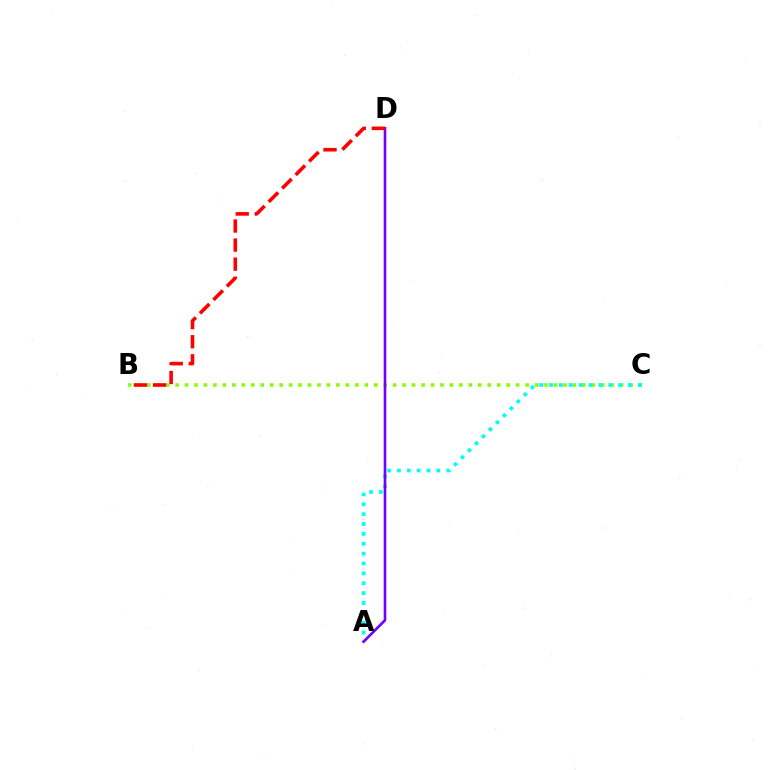{('B', 'C'): [{'color': '#84ff00', 'line_style': 'dotted', 'thickness': 2.57}], ('A', 'C'): [{'color': '#00fff6', 'line_style': 'dotted', 'thickness': 2.68}], ('A', 'D'): [{'color': '#7200ff', 'line_style': 'solid', 'thickness': 1.9}], ('B', 'D'): [{'color': '#ff0000', 'line_style': 'dashed', 'thickness': 2.59}]}